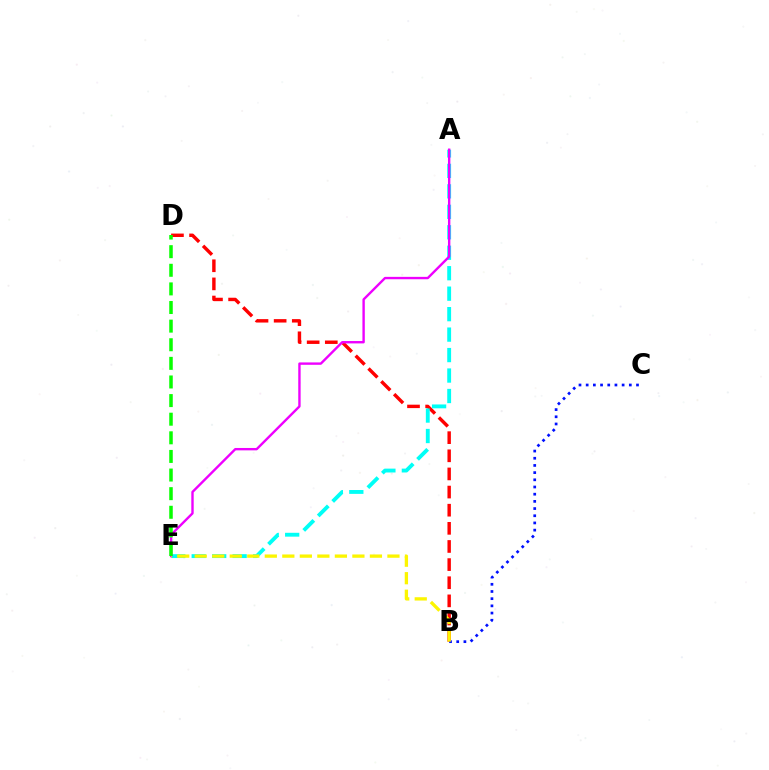{('B', 'D'): [{'color': '#ff0000', 'line_style': 'dashed', 'thickness': 2.46}], ('B', 'C'): [{'color': '#0010ff', 'line_style': 'dotted', 'thickness': 1.95}], ('A', 'E'): [{'color': '#00fff6', 'line_style': 'dashed', 'thickness': 2.78}, {'color': '#ee00ff', 'line_style': 'solid', 'thickness': 1.72}], ('B', 'E'): [{'color': '#fcf500', 'line_style': 'dashed', 'thickness': 2.38}], ('D', 'E'): [{'color': '#08ff00', 'line_style': 'dashed', 'thickness': 2.53}]}